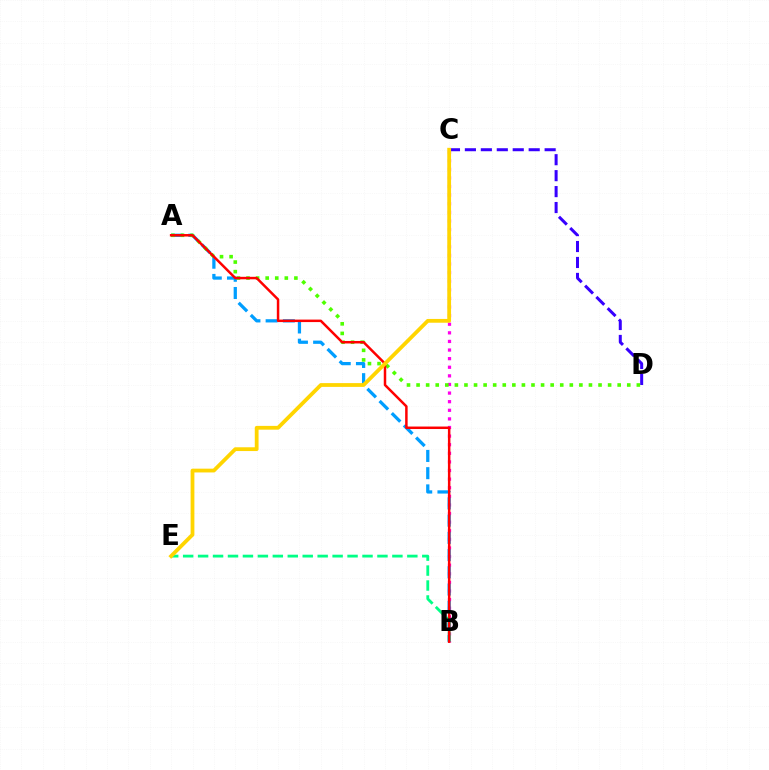{('B', 'C'): [{'color': '#ff00ed', 'line_style': 'dotted', 'thickness': 2.34}], ('C', 'D'): [{'color': '#3700ff', 'line_style': 'dashed', 'thickness': 2.17}], ('A', 'B'): [{'color': '#009eff', 'line_style': 'dashed', 'thickness': 2.34}, {'color': '#ff0000', 'line_style': 'solid', 'thickness': 1.79}], ('A', 'D'): [{'color': '#4fff00', 'line_style': 'dotted', 'thickness': 2.6}], ('B', 'E'): [{'color': '#00ff86', 'line_style': 'dashed', 'thickness': 2.03}], ('C', 'E'): [{'color': '#ffd500', 'line_style': 'solid', 'thickness': 2.72}]}